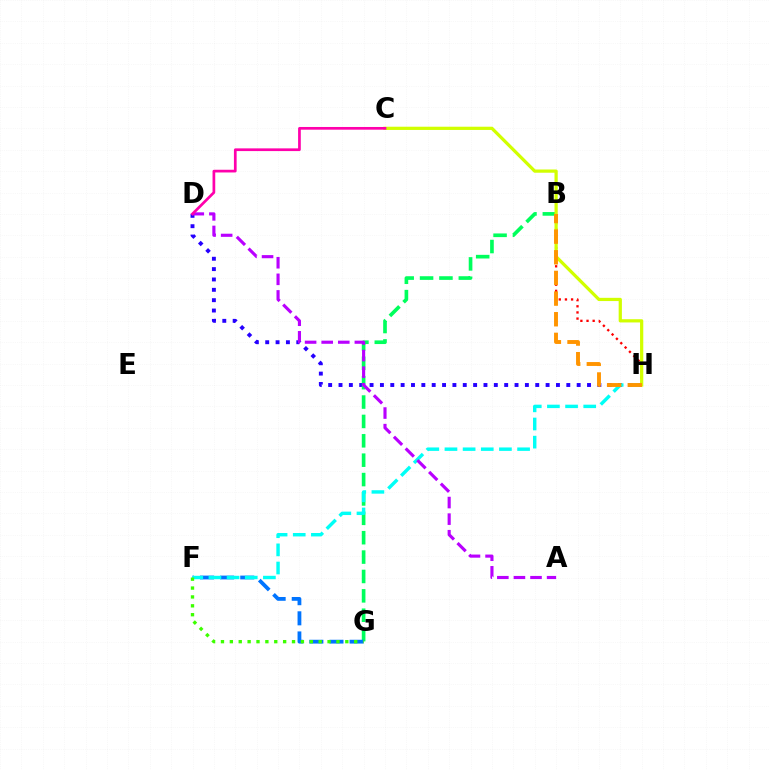{('B', 'H'): [{'color': '#ff0000', 'line_style': 'dotted', 'thickness': 1.67}, {'color': '#ff9400', 'line_style': 'dashed', 'thickness': 2.81}], ('D', 'H'): [{'color': '#2500ff', 'line_style': 'dotted', 'thickness': 2.81}], ('B', 'G'): [{'color': '#00ff5c', 'line_style': 'dashed', 'thickness': 2.63}], ('F', 'G'): [{'color': '#0074ff', 'line_style': 'dashed', 'thickness': 2.73}, {'color': '#3dff00', 'line_style': 'dotted', 'thickness': 2.41}], ('F', 'H'): [{'color': '#00fff6', 'line_style': 'dashed', 'thickness': 2.47}], ('A', 'D'): [{'color': '#b900ff', 'line_style': 'dashed', 'thickness': 2.25}], ('C', 'H'): [{'color': '#d1ff00', 'line_style': 'solid', 'thickness': 2.33}], ('C', 'D'): [{'color': '#ff00ac', 'line_style': 'solid', 'thickness': 1.95}]}